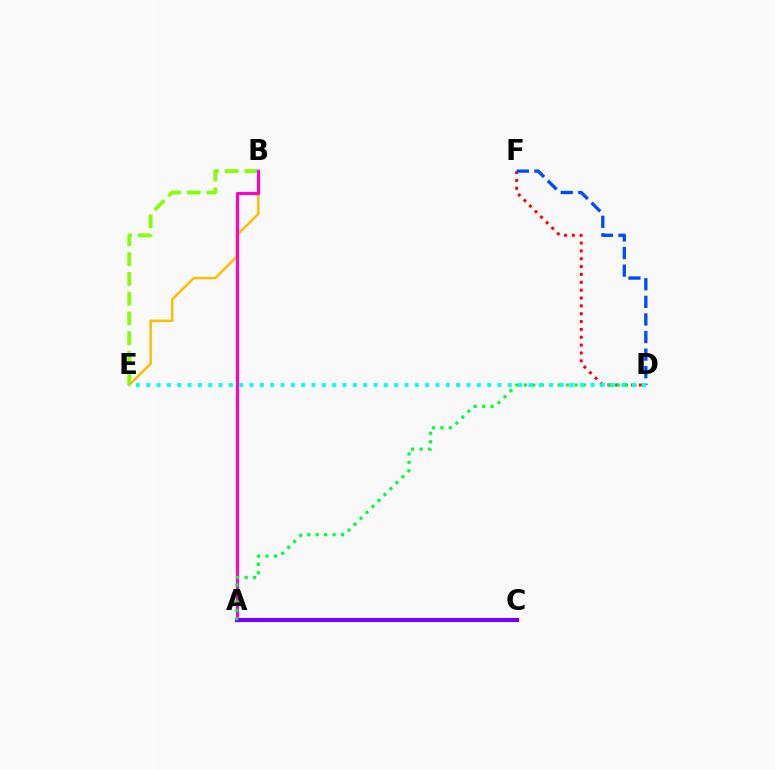{('B', 'E'): [{'color': '#ffbd00', 'line_style': 'solid', 'thickness': 1.78}, {'color': '#84ff00', 'line_style': 'dashed', 'thickness': 2.69}], ('D', 'F'): [{'color': '#ff0000', 'line_style': 'dotted', 'thickness': 2.13}, {'color': '#004bff', 'line_style': 'dashed', 'thickness': 2.39}], ('A', 'B'): [{'color': '#ff00cf', 'line_style': 'solid', 'thickness': 2.28}], ('A', 'C'): [{'color': '#7200ff', 'line_style': 'solid', 'thickness': 2.99}], ('A', 'D'): [{'color': '#00ff39', 'line_style': 'dotted', 'thickness': 2.29}], ('D', 'E'): [{'color': '#00fff6', 'line_style': 'dotted', 'thickness': 2.81}]}